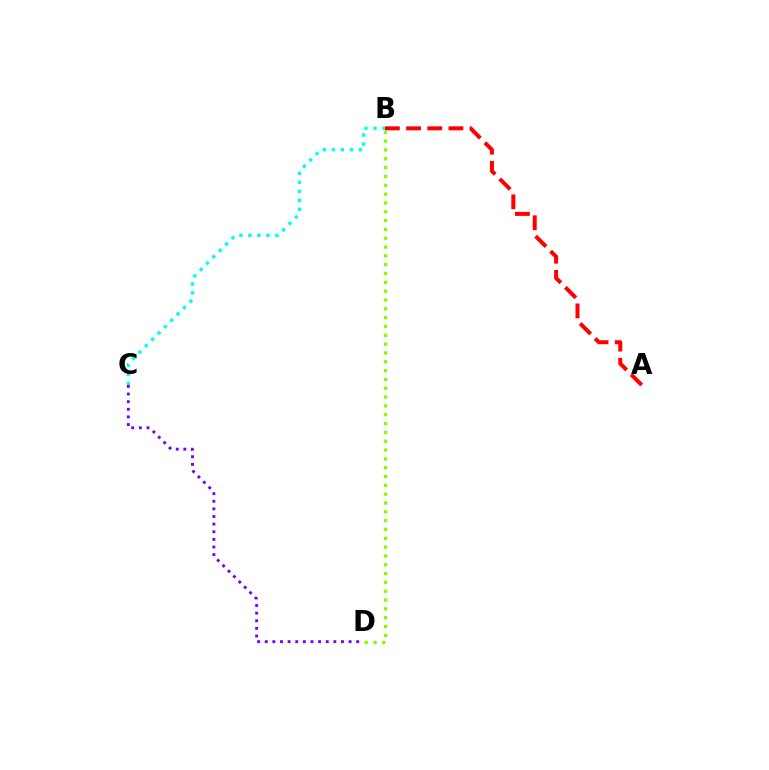{('C', 'D'): [{'color': '#7200ff', 'line_style': 'dotted', 'thickness': 2.07}], ('B', 'D'): [{'color': '#84ff00', 'line_style': 'dotted', 'thickness': 2.4}], ('A', 'B'): [{'color': '#ff0000', 'line_style': 'dashed', 'thickness': 2.88}], ('B', 'C'): [{'color': '#00fff6', 'line_style': 'dotted', 'thickness': 2.44}]}